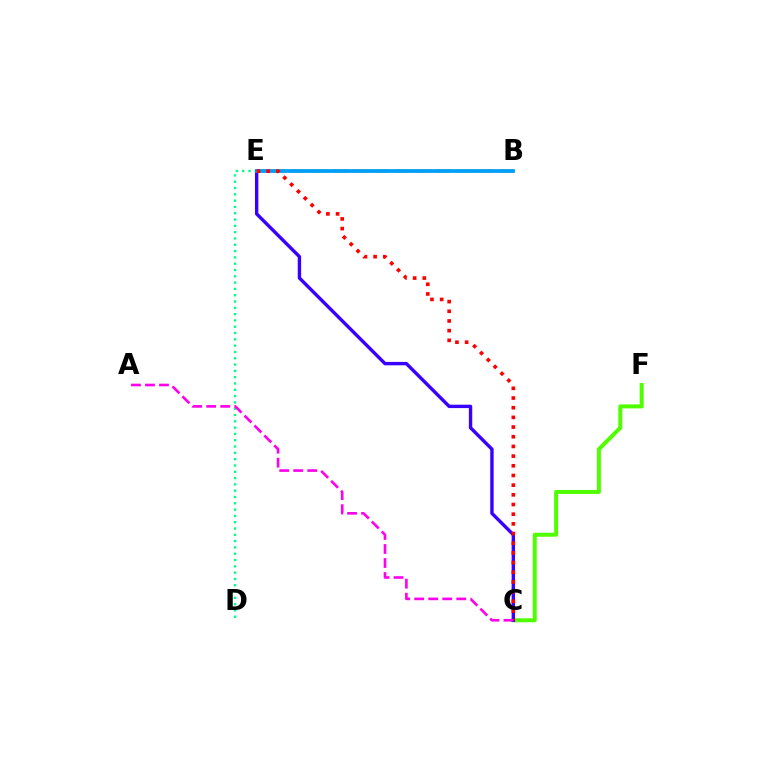{('B', 'E'): [{'color': '#ffd500', 'line_style': 'dashed', 'thickness': 2.81}, {'color': '#009eff', 'line_style': 'solid', 'thickness': 2.71}], ('D', 'E'): [{'color': '#00ff86', 'line_style': 'dotted', 'thickness': 1.71}], ('C', 'F'): [{'color': '#4fff00', 'line_style': 'solid', 'thickness': 2.87}], ('C', 'E'): [{'color': '#3700ff', 'line_style': 'solid', 'thickness': 2.44}, {'color': '#ff0000', 'line_style': 'dotted', 'thickness': 2.63}], ('A', 'C'): [{'color': '#ff00ed', 'line_style': 'dashed', 'thickness': 1.9}]}